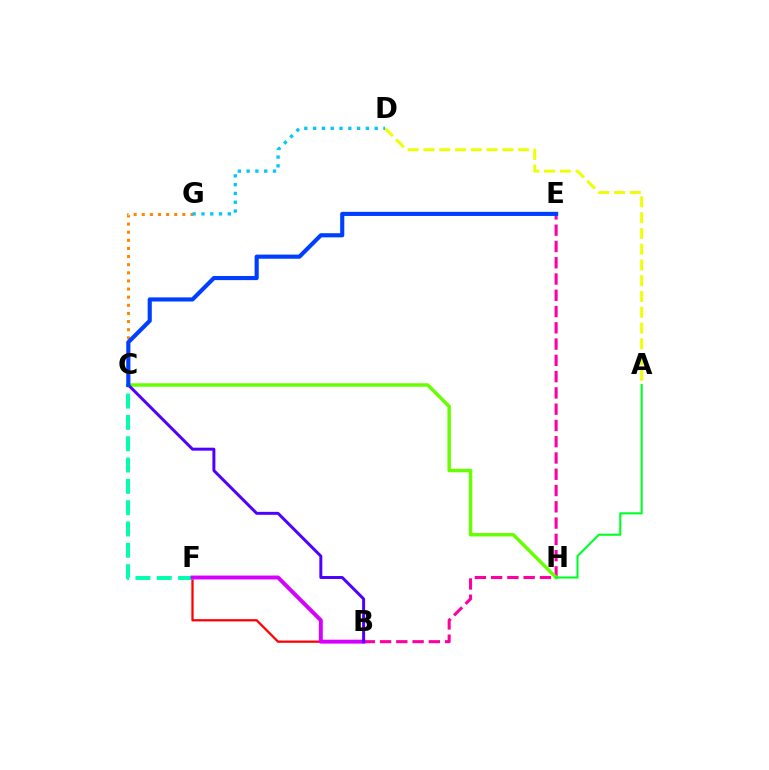{('B', 'E'): [{'color': '#ff00a0', 'line_style': 'dashed', 'thickness': 2.21}], ('C', 'H'): [{'color': '#66ff00', 'line_style': 'solid', 'thickness': 2.48}], ('A', 'H'): [{'color': '#00ff27', 'line_style': 'solid', 'thickness': 1.52}], ('B', 'F'): [{'color': '#ff0000', 'line_style': 'solid', 'thickness': 1.63}, {'color': '#d600ff', 'line_style': 'solid', 'thickness': 2.82}], ('C', 'F'): [{'color': '#00ffaf', 'line_style': 'dashed', 'thickness': 2.9}], ('A', 'D'): [{'color': '#eeff00', 'line_style': 'dashed', 'thickness': 2.14}], ('C', 'G'): [{'color': '#ff8800', 'line_style': 'dotted', 'thickness': 2.21}], ('B', 'C'): [{'color': '#4f00ff', 'line_style': 'solid', 'thickness': 2.14}], ('C', 'E'): [{'color': '#003fff', 'line_style': 'solid', 'thickness': 2.98}], ('D', 'G'): [{'color': '#00c7ff', 'line_style': 'dotted', 'thickness': 2.39}]}